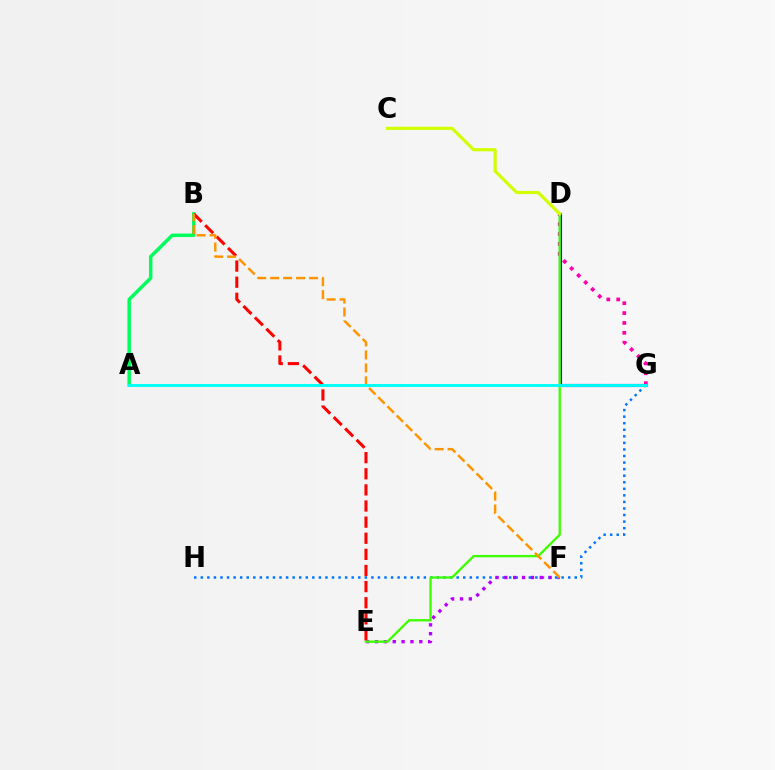{('G', 'H'): [{'color': '#0074ff', 'line_style': 'dotted', 'thickness': 1.78}], ('E', 'F'): [{'color': '#b900ff', 'line_style': 'dotted', 'thickness': 2.41}], ('D', 'G'): [{'color': '#ff00ac', 'line_style': 'dotted', 'thickness': 2.68}, {'color': '#2500ff', 'line_style': 'solid', 'thickness': 2.25}], ('A', 'B'): [{'color': '#00ff5c', 'line_style': 'solid', 'thickness': 2.51}], ('B', 'E'): [{'color': '#ff0000', 'line_style': 'dashed', 'thickness': 2.19}], ('D', 'E'): [{'color': '#3dff00', 'line_style': 'solid', 'thickness': 1.68}], ('B', 'F'): [{'color': '#ff9400', 'line_style': 'dashed', 'thickness': 1.76}], ('A', 'G'): [{'color': '#00fff6', 'line_style': 'solid', 'thickness': 2.08}], ('C', 'D'): [{'color': '#d1ff00', 'line_style': 'solid', 'thickness': 2.27}]}